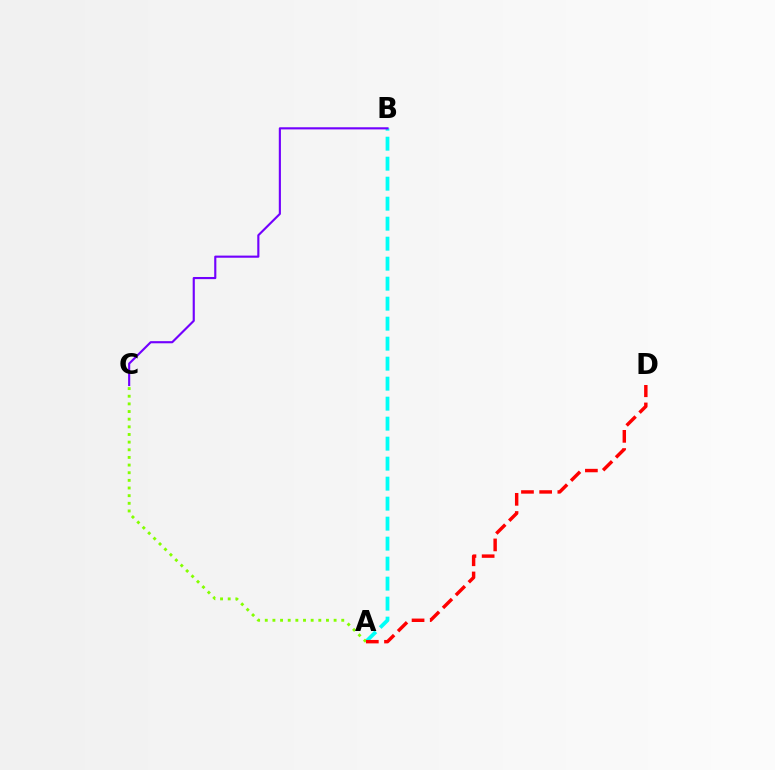{('A', 'B'): [{'color': '#00fff6', 'line_style': 'dashed', 'thickness': 2.72}], ('A', 'C'): [{'color': '#84ff00', 'line_style': 'dotted', 'thickness': 2.08}], ('A', 'D'): [{'color': '#ff0000', 'line_style': 'dashed', 'thickness': 2.47}], ('B', 'C'): [{'color': '#7200ff', 'line_style': 'solid', 'thickness': 1.54}]}